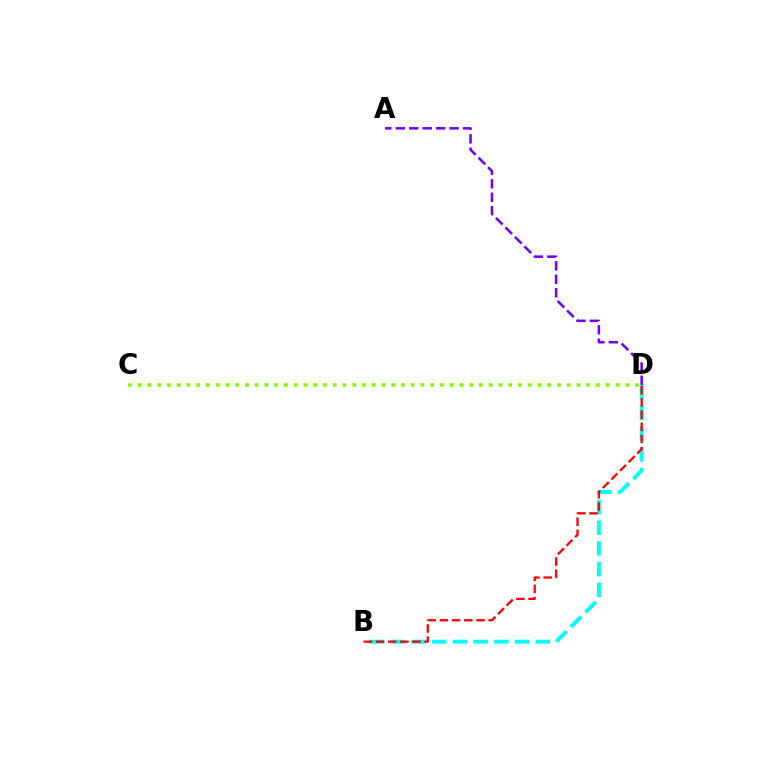{('B', 'D'): [{'color': '#00fff6', 'line_style': 'dashed', 'thickness': 2.81}, {'color': '#ff0000', 'line_style': 'dashed', 'thickness': 1.65}], ('A', 'D'): [{'color': '#7200ff', 'line_style': 'dashed', 'thickness': 1.83}], ('C', 'D'): [{'color': '#84ff00', 'line_style': 'dotted', 'thickness': 2.65}]}